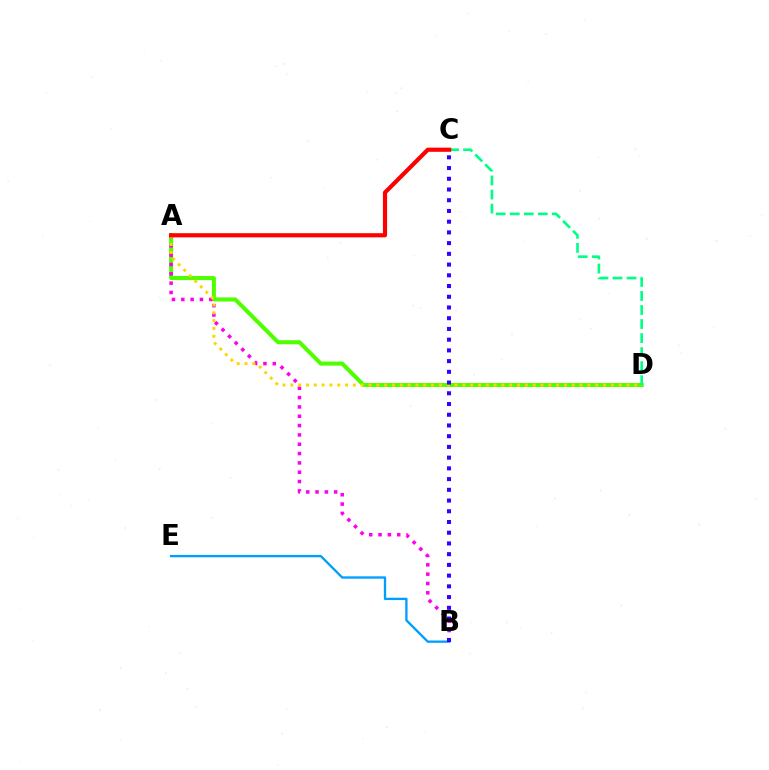{('A', 'D'): [{'color': '#4fff00', 'line_style': 'solid', 'thickness': 2.92}, {'color': '#ffd500', 'line_style': 'dotted', 'thickness': 2.12}], ('C', 'D'): [{'color': '#00ff86', 'line_style': 'dashed', 'thickness': 1.91}], ('A', 'B'): [{'color': '#ff00ed', 'line_style': 'dotted', 'thickness': 2.53}], ('B', 'E'): [{'color': '#009eff', 'line_style': 'solid', 'thickness': 1.68}], ('B', 'C'): [{'color': '#3700ff', 'line_style': 'dotted', 'thickness': 2.91}], ('A', 'C'): [{'color': '#ff0000', 'line_style': 'solid', 'thickness': 2.99}]}